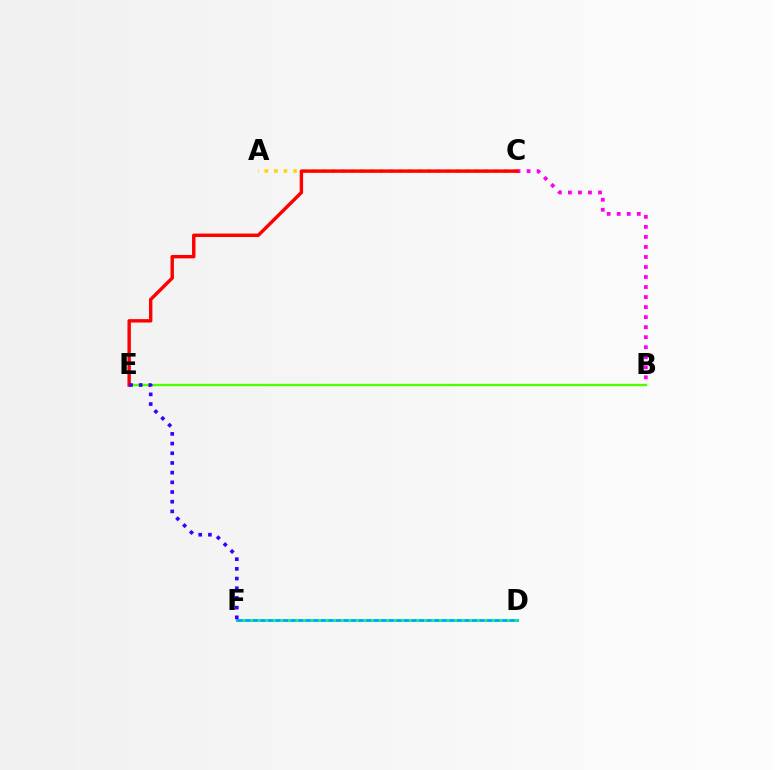{('B', 'C'): [{'color': '#ff00ed', 'line_style': 'dotted', 'thickness': 2.72}], ('B', 'E'): [{'color': '#4fff00', 'line_style': 'solid', 'thickness': 1.66}], ('D', 'F'): [{'color': '#009eff', 'line_style': 'solid', 'thickness': 1.98}, {'color': '#00ff86', 'line_style': 'dotted', 'thickness': 2.05}], ('A', 'C'): [{'color': '#ffd500', 'line_style': 'dotted', 'thickness': 2.6}], ('C', 'E'): [{'color': '#ff0000', 'line_style': 'solid', 'thickness': 2.46}], ('E', 'F'): [{'color': '#3700ff', 'line_style': 'dotted', 'thickness': 2.63}]}